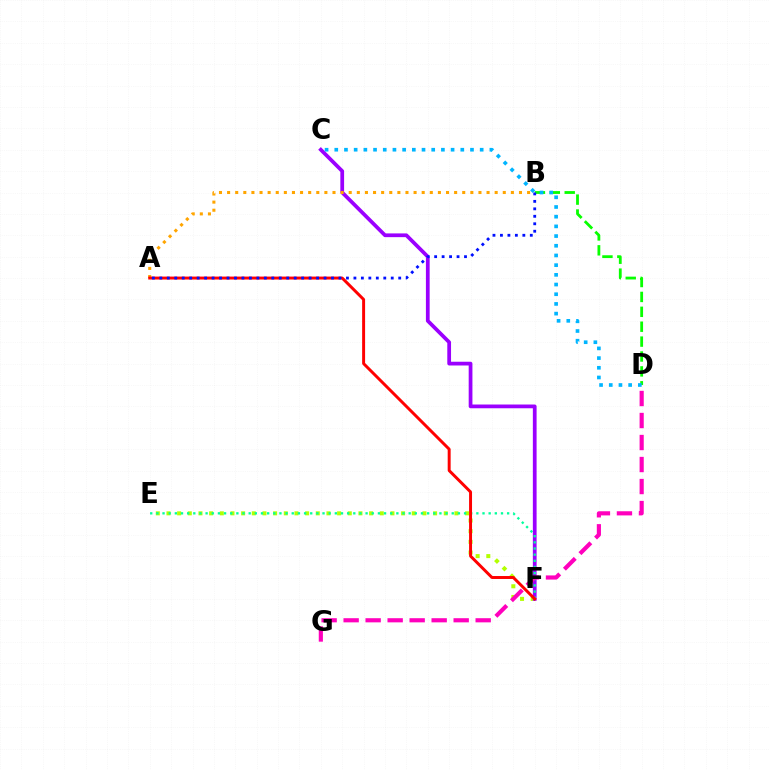{('E', 'F'): [{'color': '#b3ff00', 'line_style': 'dotted', 'thickness': 2.9}, {'color': '#00ff9d', 'line_style': 'dotted', 'thickness': 1.67}], ('C', 'F'): [{'color': '#9b00ff', 'line_style': 'solid', 'thickness': 2.7}], ('B', 'D'): [{'color': '#08ff00', 'line_style': 'dashed', 'thickness': 2.02}], ('C', 'D'): [{'color': '#00b5ff', 'line_style': 'dotted', 'thickness': 2.63}], ('A', 'B'): [{'color': '#ffa500', 'line_style': 'dotted', 'thickness': 2.2}, {'color': '#0010ff', 'line_style': 'dotted', 'thickness': 2.03}], ('A', 'F'): [{'color': '#ff0000', 'line_style': 'solid', 'thickness': 2.13}], ('D', 'G'): [{'color': '#ff00bd', 'line_style': 'dashed', 'thickness': 2.99}]}